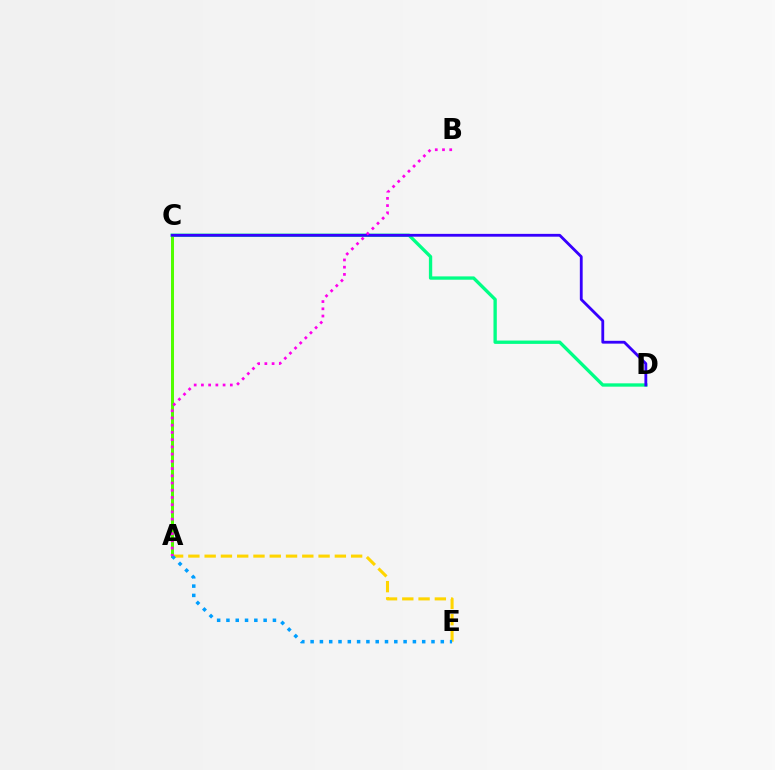{('C', 'D'): [{'color': '#00ff86', 'line_style': 'solid', 'thickness': 2.4}, {'color': '#3700ff', 'line_style': 'solid', 'thickness': 2.03}], ('A', 'C'): [{'color': '#ff0000', 'line_style': 'dashed', 'thickness': 2.15}, {'color': '#4fff00', 'line_style': 'solid', 'thickness': 2.14}], ('A', 'E'): [{'color': '#ffd500', 'line_style': 'dashed', 'thickness': 2.21}, {'color': '#009eff', 'line_style': 'dotted', 'thickness': 2.53}], ('A', 'B'): [{'color': '#ff00ed', 'line_style': 'dotted', 'thickness': 1.96}]}